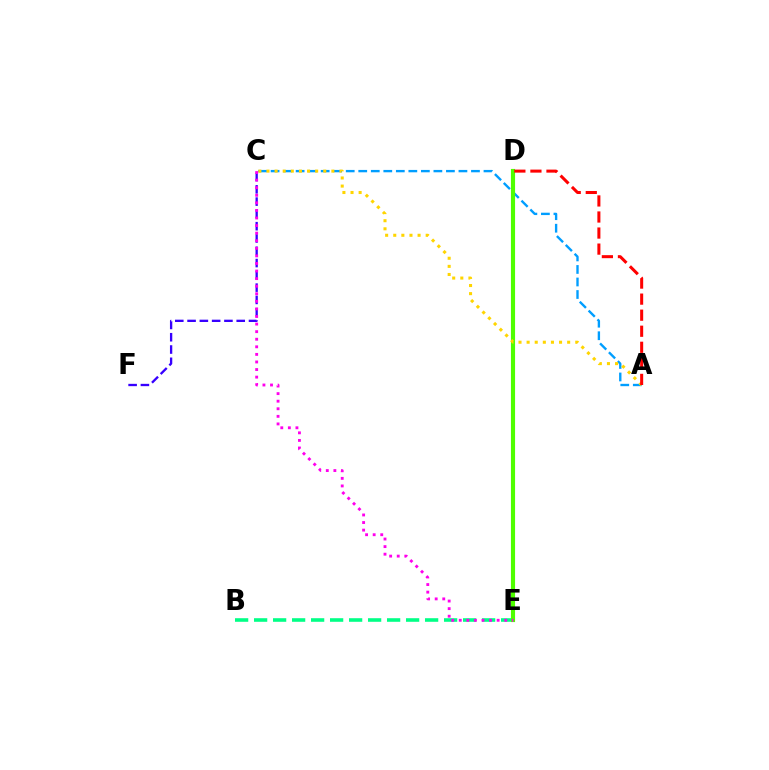{('A', 'C'): [{'color': '#009eff', 'line_style': 'dashed', 'thickness': 1.7}, {'color': '#ffd500', 'line_style': 'dotted', 'thickness': 2.2}], ('C', 'F'): [{'color': '#3700ff', 'line_style': 'dashed', 'thickness': 1.67}], ('B', 'E'): [{'color': '#00ff86', 'line_style': 'dashed', 'thickness': 2.58}], ('D', 'E'): [{'color': '#4fff00', 'line_style': 'solid', 'thickness': 2.98}], ('A', 'D'): [{'color': '#ff0000', 'line_style': 'dashed', 'thickness': 2.18}], ('C', 'E'): [{'color': '#ff00ed', 'line_style': 'dotted', 'thickness': 2.06}]}